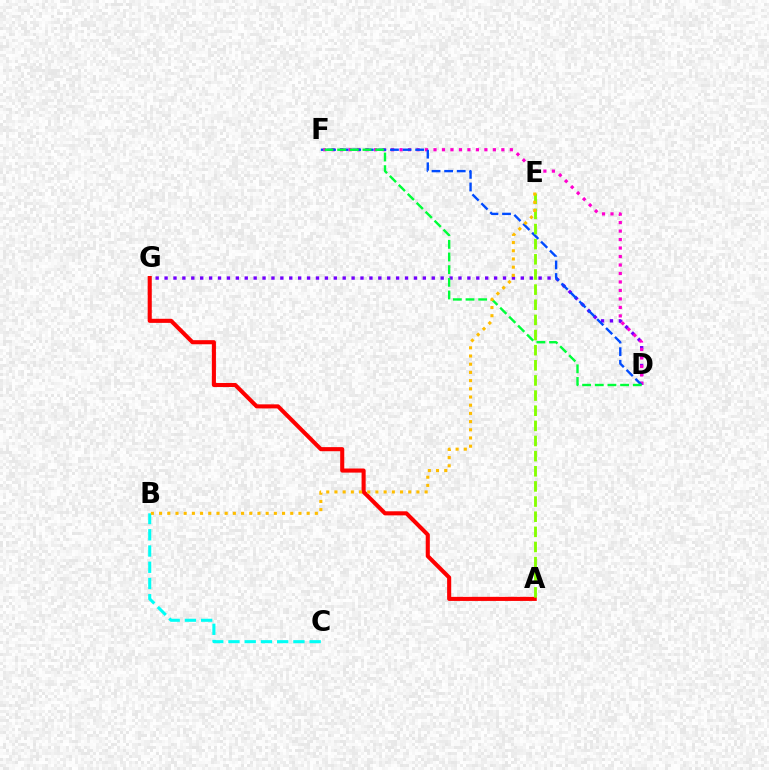{('D', 'G'): [{'color': '#7200ff', 'line_style': 'dotted', 'thickness': 2.42}], ('B', 'C'): [{'color': '#00fff6', 'line_style': 'dashed', 'thickness': 2.21}], ('A', 'G'): [{'color': '#ff0000', 'line_style': 'solid', 'thickness': 2.94}], ('D', 'F'): [{'color': '#ff00cf', 'line_style': 'dotted', 'thickness': 2.3}, {'color': '#004bff', 'line_style': 'dashed', 'thickness': 1.71}, {'color': '#00ff39', 'line_style': 'dashed', 'thickness': 1.72}], ('A', 'E'): [{'color': '#84ff00', 'line_style': 'dashed', 'thickness': 2.06}], ('B', 'E'): [{'color': '#ffbd00', 'line_style': 'dotted', 'thickness': 2.23}]}